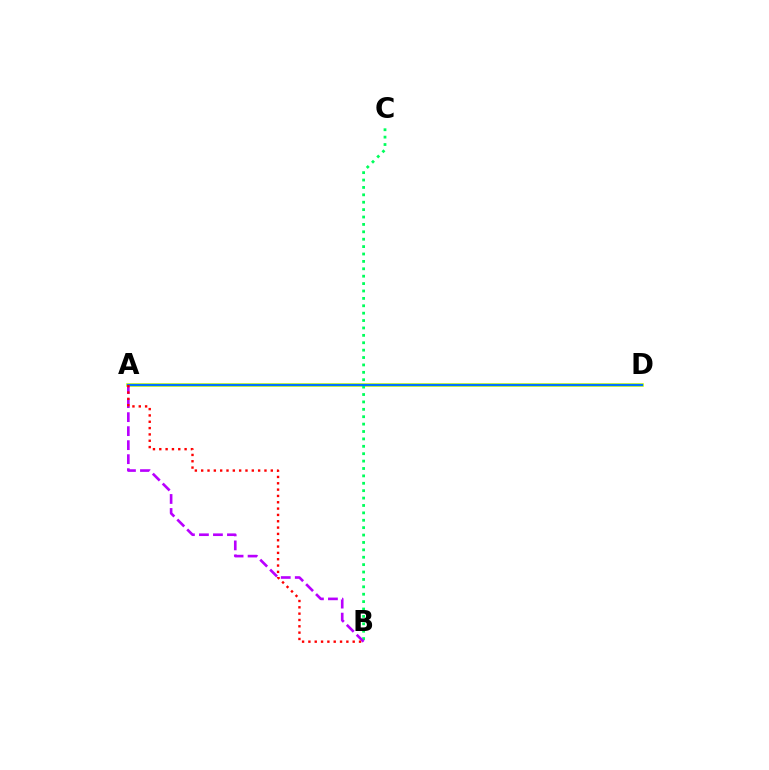{('A', 'D'): [{'color': '#d1ff00', 'line_style': 'solid', 'thickness': 2.6}, {'color': '#0074ff', 'line_style': 'solid', 'thickness': 1.61}], ('B', 'C'): [{'color': '#00ff5c', 'line_style': 'dotted', 'thickness': 2.01}], ('A', 'B'): [{'color': '#b900ff', 'line_style': 'dashed', 'thickness': 1.9}, {'color': '#ff0000', 'line_style': 'dotted', 'thickness': 1.72}]}